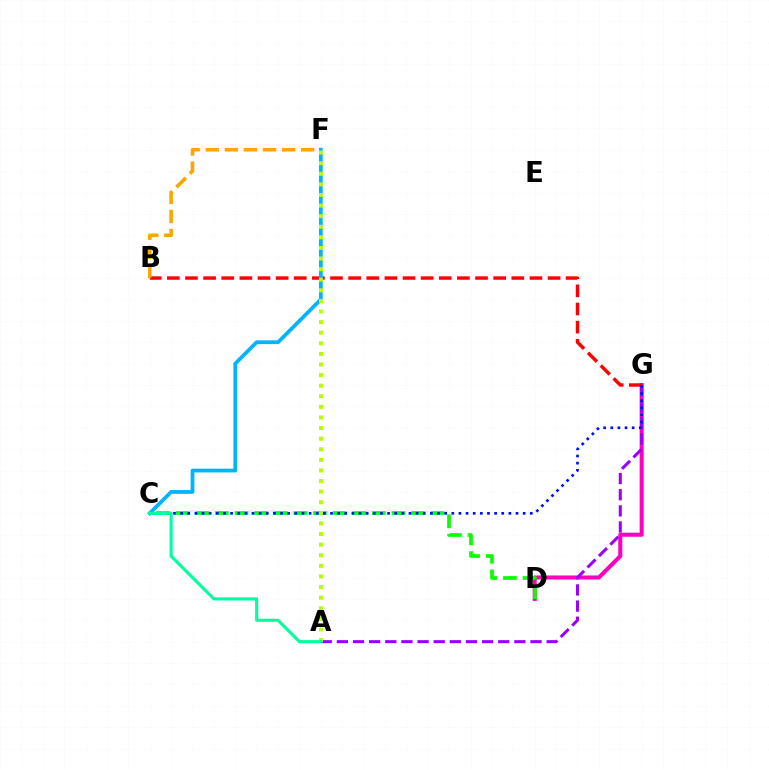{('D', 'G'): [{'color': '#ff00bd', 'line_style': 'solid', 'thickness': 2.92}], ('B', 'G'): [{'color': '#ff0000', 'line_style': 'dashed', 'thickness': 2.46}], ('C', 'D'): [{'color': '#08ff00', 'line_style': 'dashed', 'thickness': 2.66}], ('B', 'F'): [{'color': '#ffa500', 'line_style': 'dashed', 'thickness': 2.59}], ('A', 'G'): [{'color': '#9b00ff', 'line_style': 'dashed', 'thickness': 2.19}], ('C', 'G'): [{'color': '#0010ff', 'line_style': 'dotted', 'thickness': 1.94}], ('C', 'F'): [{'color': '#00b5ff', 'line_style': 'solid', 'thickness': 2.71}], ('A', 'F'): [{'color': '#b3ff00', 'line_style': 'dotted', 'thickness': 2.88}], ('A', 'C'): [{'color': '#00ff9d', 'line_style': 'solid', 'thickness': 2.22}]}